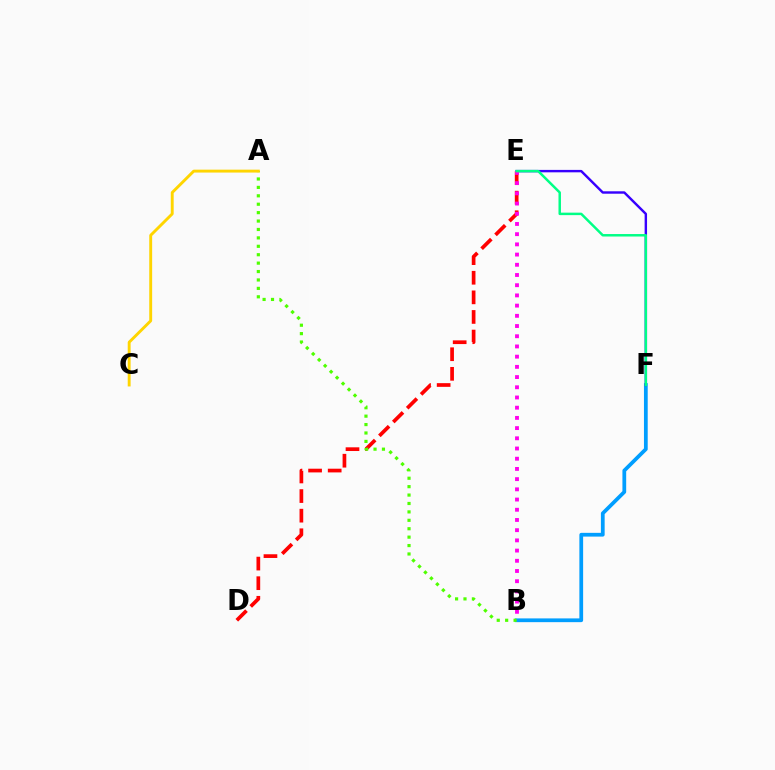{('B', 'F'): [{'color': '#009eff', 'line_style': 'solid', 'thickness': 2.7}], ('E', 'F'): [{'color': '#3700ff', 'line_style': 'solid', 'thickness': 1.75}, {'color': '#00ff86', 'line_style': 'solid', 'thickness': 1.78}], ('D', 'E'): [{'color': '#ff0000', 'line_style': 'dashed', 'thickness': 2.66}], ('B', 'E'): [{'color': '#ff00ed', 'line_style': 'dotted', 'thickness': 2.77}], ('A', 'B'): [{'color': '#4fff00', 'line_style': 'dotted', 'thickness': 2.29}], ('A', 'C'): [{'color': '#ffd500', 'line_style': 'solid', 'thickness': 2.09}]}